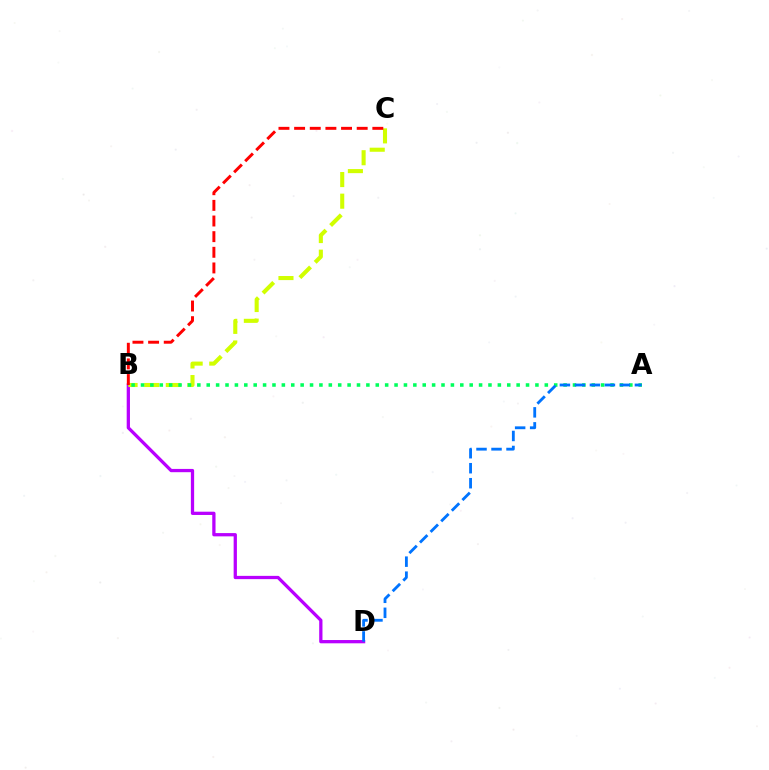{('B', 'D'): [{'color': '#b900ff', 'line_style': 'solid', 'thickness': 2.35}], ('B', 'C'): [{'color': '#d1ff00', 'line_style': 'dashed', 'thickness': 2.94}, {'color': '#ff0000', 'line_style': 'dashed', 'thickness': 2.13}], ('A', 'B'): [{'color': '#00ff5c', 'line_style': 'dotted', 'thickness': 2.55}], ('A', 'D'): [{'color': '#0074ff', 'line_style': 'dashed', 'thickness': 2.04}]}